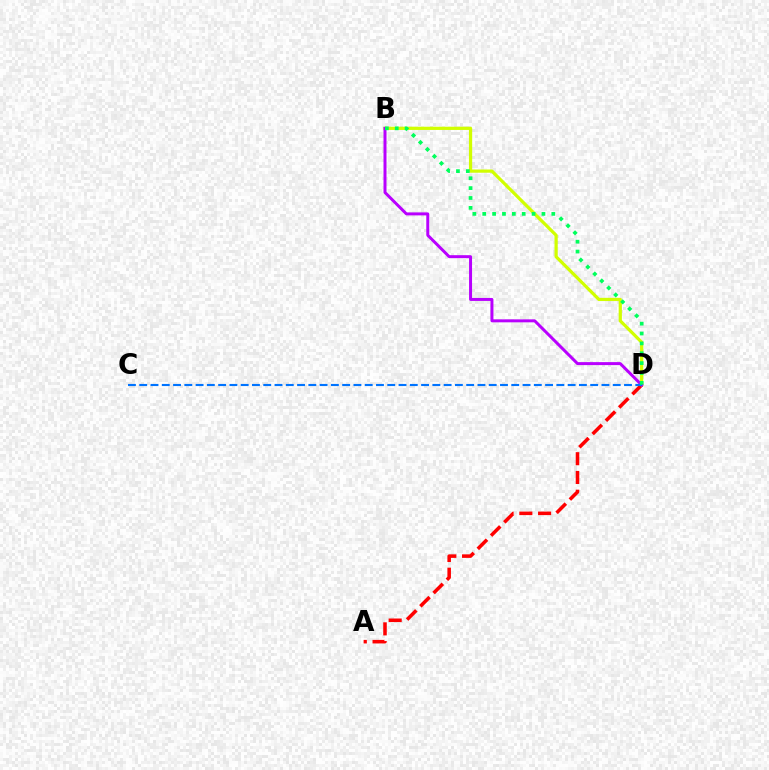{('B', 'D'): [{'color': '#d1ff00', 'line_style': 'solid', 'thickness': 2.32}, {'color': '#b900ff', 'line_style': 'solid', 'thickness': 2.15}, {'color': '#00ff5c', 'line_style': 'dotted', 'thickness': 2.68}], ('A', 'D'): [{'color': '#ff0000', 'line_style': 'dashed', 'thickness': 2.55}], ('C', 'D'): [{'color': '#0074ff', 'line_style': 'dashed', 'thickness': 1.53}]}